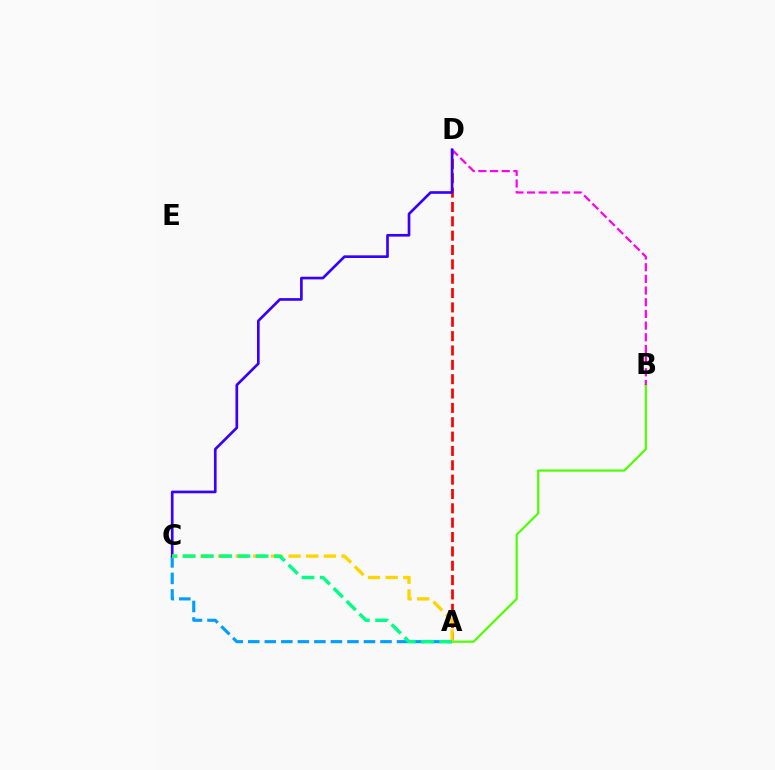{('A', 'D'): [{'color': '#ff0000', 'line_style': 'dashed', 'thickness': 1.95}], ('A', 'B'): [{'color': '#4fff00', 'line_style': 'solid', 'thickness': 1.58}], ('B', 'D'): [{'color': '#ff00ed', 'line_style': 'dashed', 'thickness': 1.59}], ('A', 'C'): [{'color': '#009eff', 'line_style': 'dashed', 'thickness': 2.25}, {'color': '#ffd500', 'line_style': 'dashed', 'thickness': 2.4}, {'color': '#00ff86', 'line_style': 'dashed', 'thickness': 2.48}], ('C', 'D'): [{'color': '#3700ff', 'line_style': 'solid', 'thickness': 1.92}]}